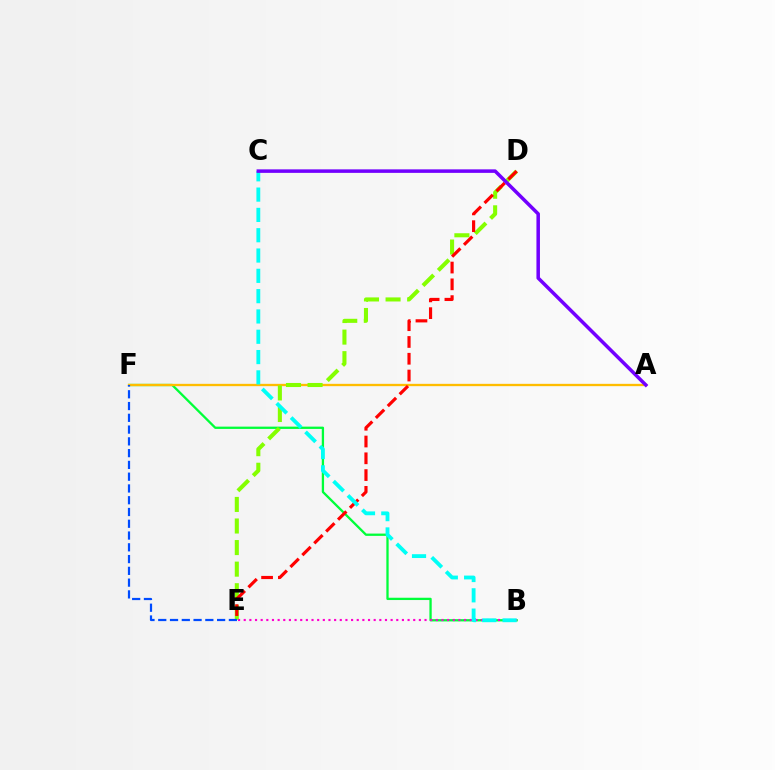{('B', 'F'): [{'color': '#00ff39', 'line_style': 'solid', 'thickness': 1.66}], ('A', 'F'): [{'color': '#ffbd00', 'line_style': 'solid', 'thickness': 1.67}], ('D', 'E'): [{'color': '#84ff00', 'line_style': 'dashed', 'thickness': 2.93}, {'color': '#ff0000', 'line_style': 'dashed', 'thickness': 2.28}], ('B', 'E'): [{'color': '#ff00cf', 'line_style': 'dotted', 'thickness': 1.54}], ('E', 'F'): [{'color': '#004bff', 'line_style': 'dashed', 'thickness': 1.6}], ('B', 'C'): [{'color': '#00fff6', 'line_style': 'dashed', 'thickness': 2.76}], ('A', 'C'): [{'color': '#7200ff', 'line_style': 'solid', 'thickness': 2.53}]}